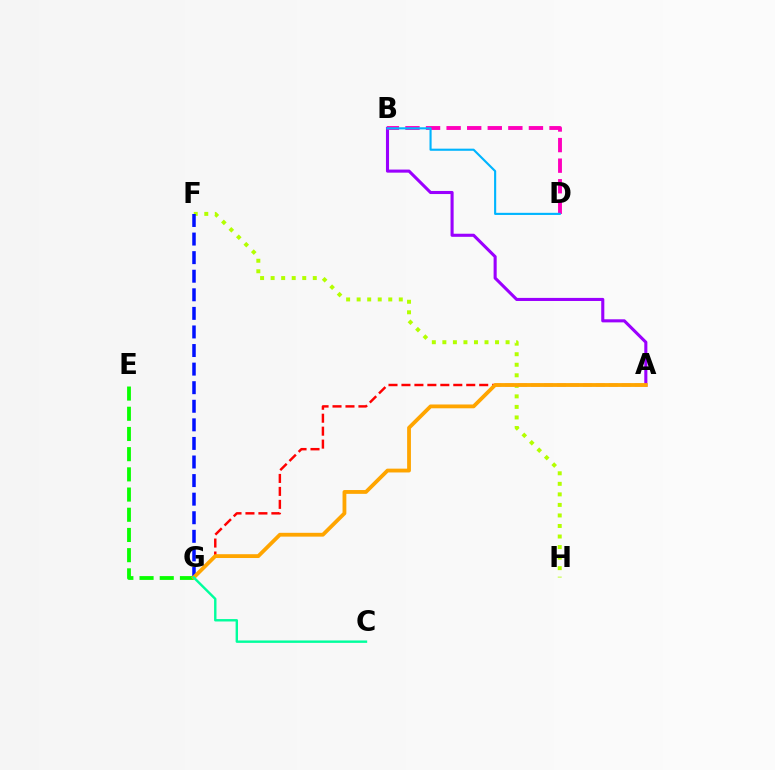{('A', 'B'): [{'color': '#9b00ff', 'line_style': 'solid', 'thickness': 2.22}], ('F', 'H'): [{'color': '#b3ff00', 'line_style': 'dotted', 'thickness': 2.86}], ('A', 'G'): [{'color': '#ff0000', 'line_style': 'dashed', 'thickness': 1.76}, {'color': '#ffa500', 'line_style': 'solid', 'thickness': 2.74}], ('F', 'G'): [{'color': '#0010ff', 'line_style': 'dashed', 'thickness': 2.52}], ('E', 'G'): [{'color': '#08ff00', 'line_style': 'dashed', 'thickness': 2.74}], ('B', 'D'): [{'color': '#ff00bd', 'line_style': 'dashed', 'thickness': 2.8}, {'color': '#00b5ff', 'line_style': 'solid', 'thickness': 1.53}], ('C', 'G'): [{'color': '#00ff9d', 'line_style': 'solid', 'thickness': 1.73}]}